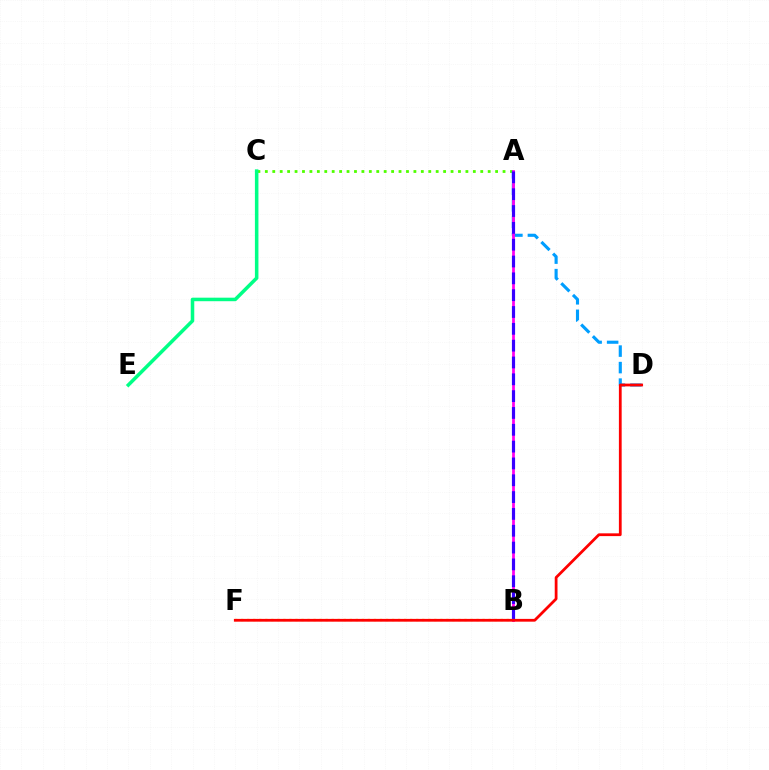{('A', 'C'): [{'color': '#4fff00', 'line_style': 'dotted', 'thickness': 2.02}], ('A', 'D'): [{'color': '#009eff', 'line_style': 'dashed', 'thickness': 2.24}], ('C', 'E'): [{'color': '#00ff86', 'line_style': 'solid', 'thickness': 2.54}], ('A', 'B'): [{'color': '#ff00ed', 'line_style': 'solid', 'thickness': 1.99}, {'color': '#3700ff', 'line_style': 'dashed', 'thickness': 2.29}], ('B', 'F'): [{'color': '#ffd500', 'line_style': 'dotted', 'thickness': 1.64}], ('D', 'F'): [{'color': '#ff0000', 'line_style': 'solid', 'thickness': 2.0}]}